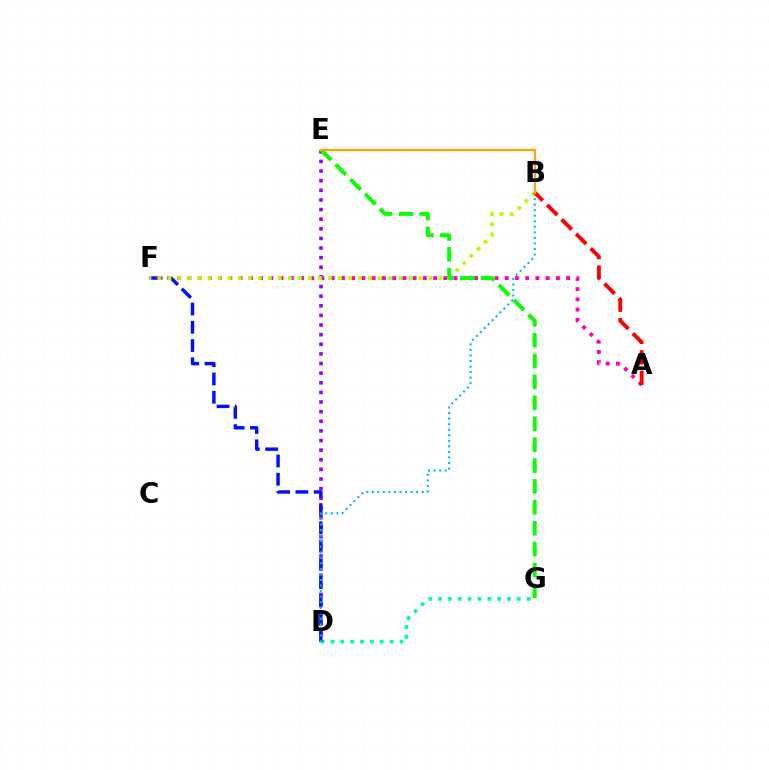{('D', 'E'): [{'color': '#9b00ff', 'line_style': 'dotted', 'thickness': 2.61}], ('D', 'G'): [{'color': '#00ff9d', 'line_style': 'dotted', 'thickness': 2.67}], ('D', 'F'): [{'color': '#0010ff', 'line_style': 'dashed', 'thickness': 2.48}], ('A', 'F'): [{'color': '#ff00bd', 'line_style': 'dotted', 'thickness': 2.78}], ('B', 'F'): [{'color': '#b3ff00', 'line_style': 'dotted', 'thickness': 2.73}], ('B', 'D'): [{'color': '#00b5ff', 'line_style': 'dotted', 'thickness': 1.51}], ('A', 'B'): [{'color': '#ff0000', 'line_style': 'dashed', 'thickness': 2.78}], ('E', 'G'): [{'color': '#08ff00', 'line_style': 'dashed', 'thickness': 2.84}], ('B', 'E'): [{'color': '#ffa500', 'line_style': 'solid', 'thickness': 1.65}]}